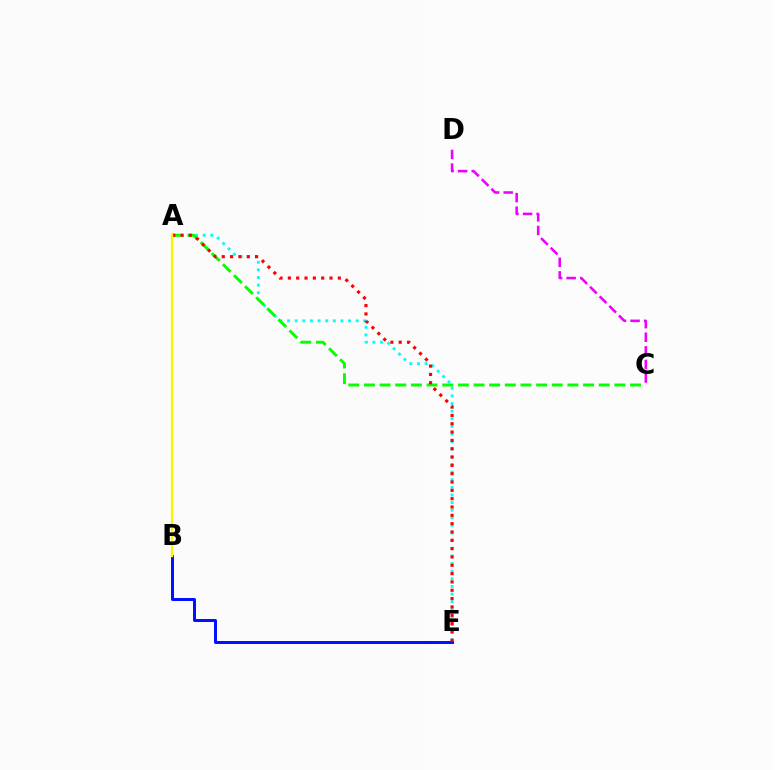{('A', 'E'): [{'color': '#00fff6', 'line_style': 'dotted', 'thickness': 2.07}, {'color': '#ff0000', 'line_style': 'dotted', 'thickness': 2.26}], ('C', 'D'): [{'color': '#ee00ff', 'line_style': 'dashed', 'thickness': 1.85}], ('B', 'E'): [{'color': '#0010ff', 'line_style': 'solid', 'thickness': 2.14}], ('A', 'C'): [{'color': '#08ff00', 'line_style': 'dashed', 'thickness': 2.13}], ('A', 'B'): [{'color': '#fcf500', 'line_style': 'solid', 'thickness': 1.69}]}